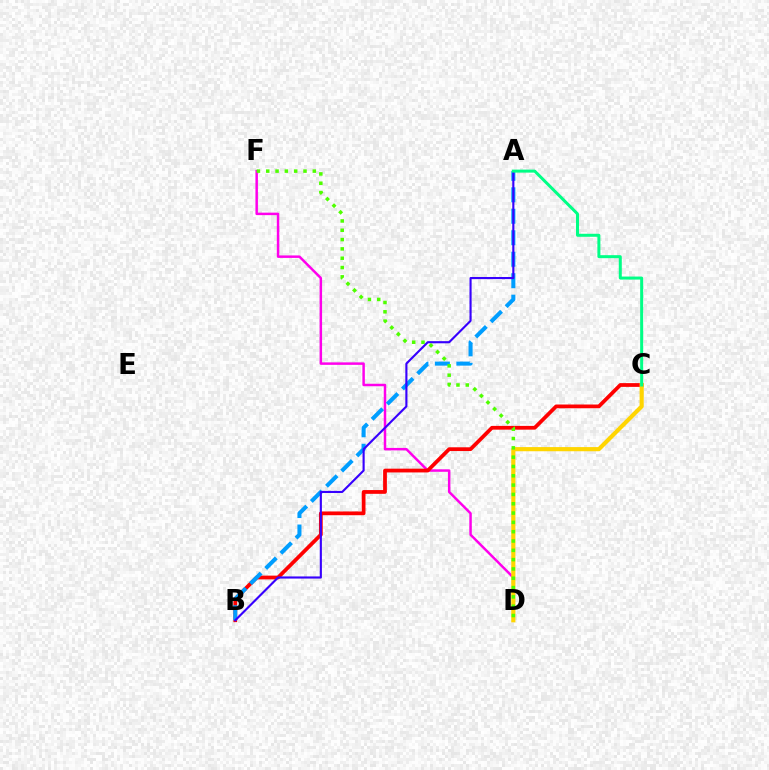{('D', 'F'): [{'color': '#ff00ed', 'line_style': 'solid', 'thickness': 1.79}, {'color': '#4fff00', 'line_style': 'dotted', 'thickness': 2.53}], ('B', 'C'): [{'color': '#ff0000', 'line_style': 'solid', 'thickness': 2.7}], ('A', 'B'): [{'color': '#009eff', 'line_style': 'dashed', 'thickness': 2.92}, {'color': '#3700ff', 'line_style': 'solid', 'thickness': 1.53}], ('C', 'D'): [{'color': '#ffd500', 'line_style': 'solid', 'thickness': 2.99}], ('A', 'C'): [{'color': '#00ff86', 'line_style': 'solid', 'thickness': 2.16}]}